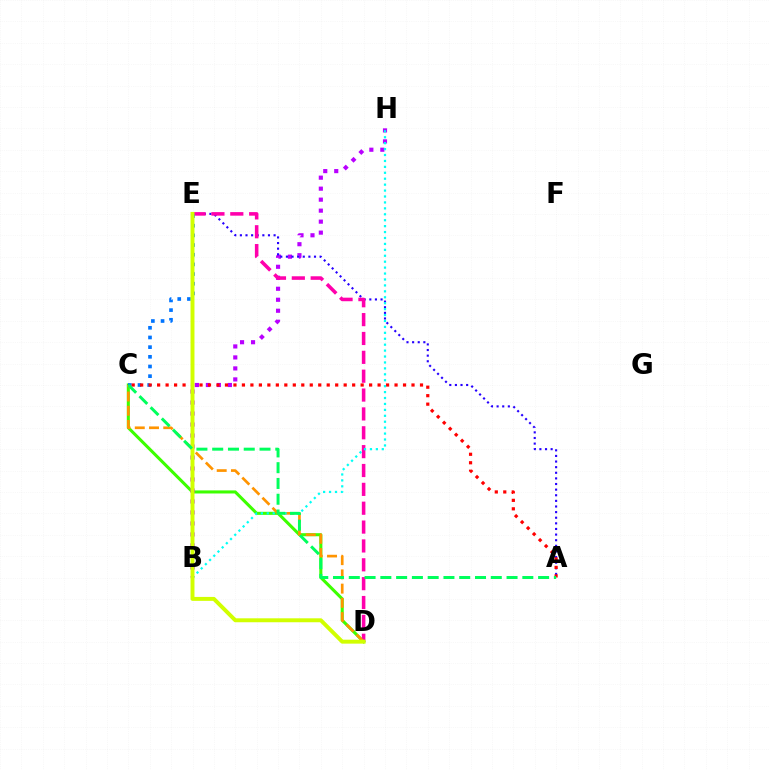{('C', 'D'): [{'color': '#3dff00', 'line_style': 'solid', 'thickness': 2.21}, {'color': '#ff9400', 'line_style': 'dashed', 'thickness': 1.93}], ('B', 'H'): [{'color': '#b900ff', 'line_style': 'dotted', 'thickness': 2.99}, {'color': '#00fff6', 'line_style': 'dotted', 'thickness': 1.61}], ('A', 'E'): [{'color': '#2500ff', 'line_style': 'dotted', 'thickness': 1.53}], ('D', 'E'): [{'color': '#ff00ac', 'line_style': 'dashed', 'thickness': 2.56}, {'color': '#d1ff00', 'line_style': 'solid', 'thickness': 2.84}], ('C', 'E'): [{'color': '#0074ff', 'line_style': 'dotted', 'thickness': 2.63}], ('A', 'C'): [{'color': '#ff0000', 'line_style': 'dotted', 'thickness': 2.3}, {'color': '#00ff5c', 'line_style': 'dashed', 'thickness': 2.14}]}